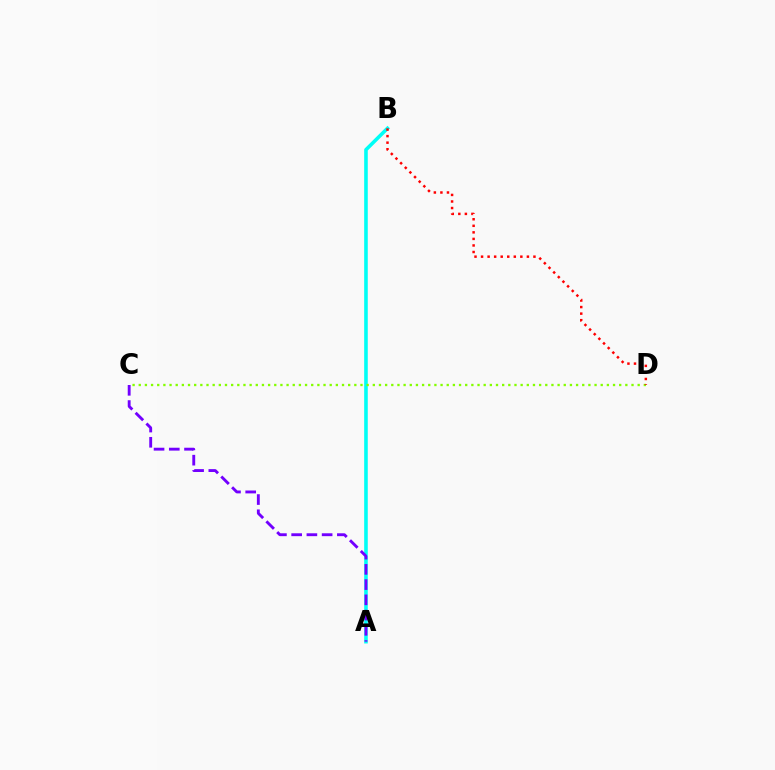{('A', 'B'): [{'color': '#00fff6', 'line_style': 'solid', 'thickness': 2.58}], ('C', 'D'): [{'color': '#84ff00', 'line_style': 'dotted', 'thickness': 1.67}], ('B', 'D'): [{'color': '#ff0000', 'line_style': 'dotted', 'thickness': 1.78}], ('A', 'C'): [{'color': '#7200ff', 'line_style': 'dashed', 'thickness': 2.07}]}